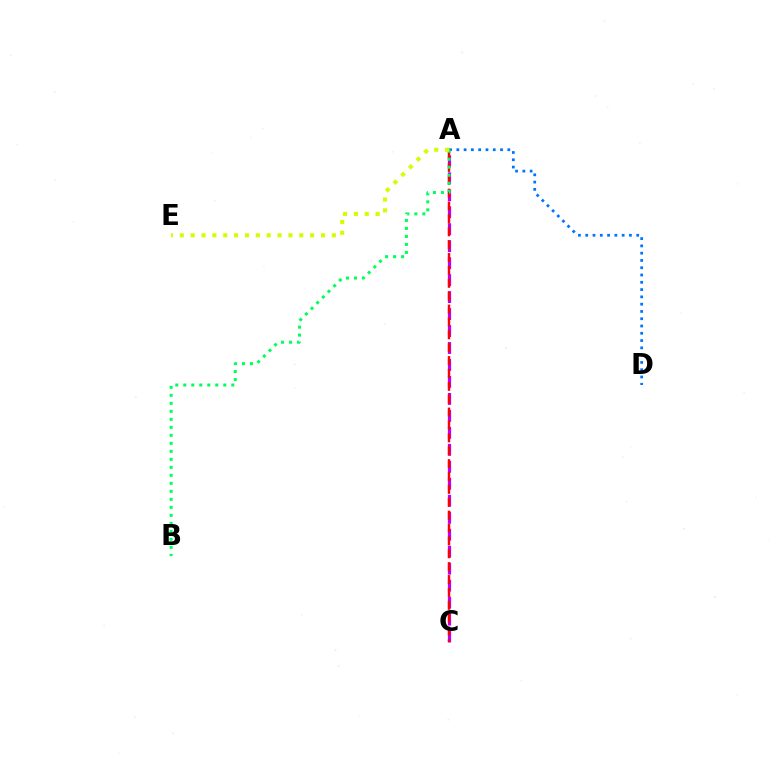{('A', 'C'): [{'color': '#b900ff', 'line_style': 'dashed', 'thickness': 2.31}, {'color': '#ff0000', 'line_style': 'dashed', 'thickness': 1.75}], ('A', 'D'): [{'color': '#0074ff', 'line_style': 'dotted', 'thickness': 1.98}], ('A', 'B'): [{'color': '#00ff5c', 'line_style': 'dotted', 'thickness': 2.17}], ('A', 'E'): [{'color': '#d1ff00', 'line_style': 'dotted', 'thickness': 2.95}]}